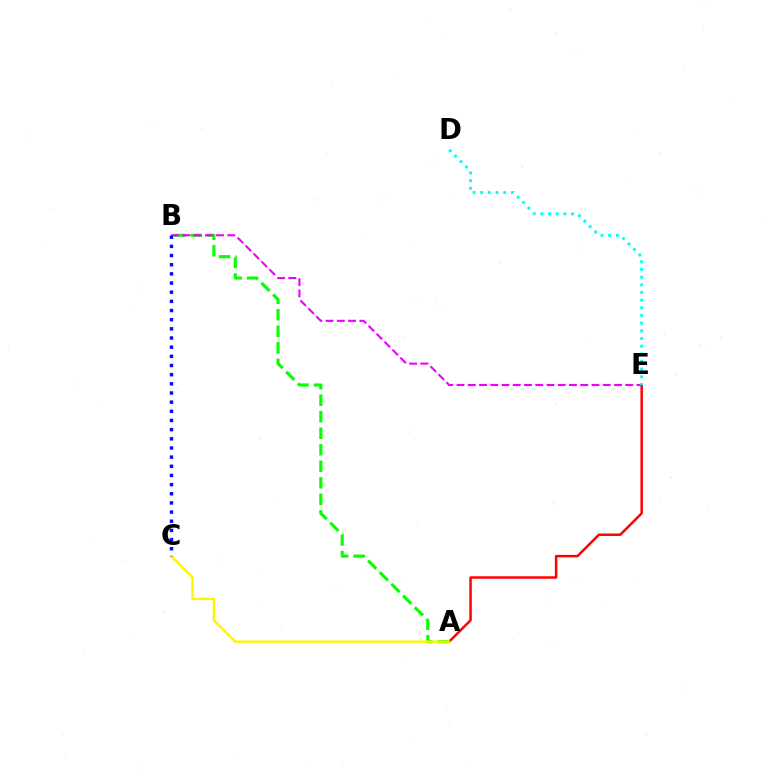{('A', 'E'): [{'color': '#ff0000', 'line_style': 'solid', 'thickness': 1.79}], ('A', 'B'): [{'color': '#08ff00', 'line_style': 'dashed', 'thickness': 2.24}], ('A', 'C'): [{'color': '#fcf500', 'line_style': 'solid', 'thickness': 1.68}], ('B', 'E'): [{'color': '#ee00ff', 'line_style': 'dashed', 'thickness': 1.53}], ('B', 'C'): [{'color': '#0010ff', 'line_style': 'dotted', 'thickness': 2.49}], ('D', 'E'): [{'color': '#00fff6', 'line_style': 'dotted', 'thickness': 2.08}]}